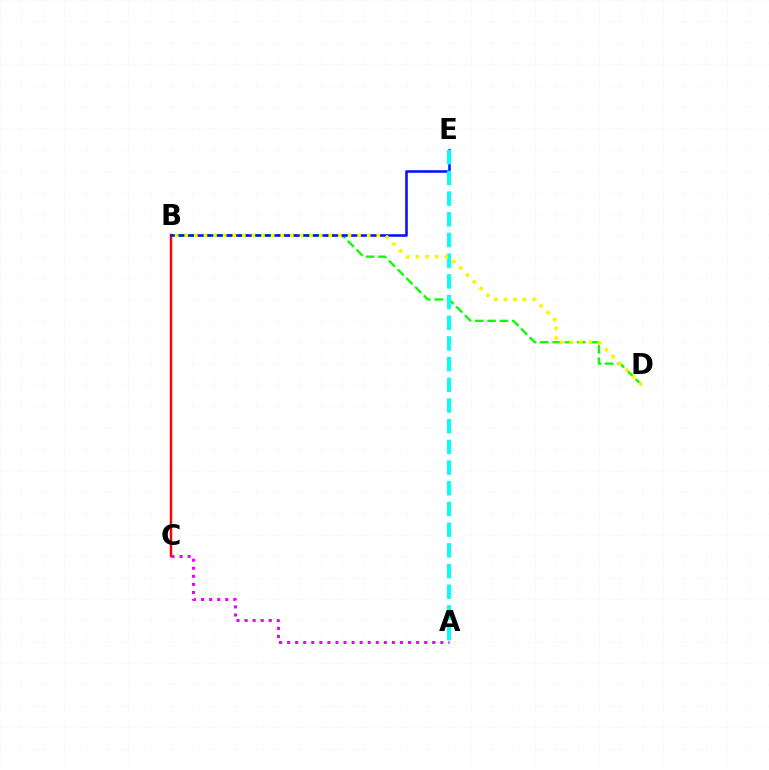{('B', 'C'): [{'color': '#ff0000', 'line_style': 'solid', 'thickness': 1.77}], ('B', 'D'): [{'color': '#08ff00', 'line_style': 'dashed', 'thickness': 1.67}, {'color': '#fcf500', 'line_style': 'dotted', 'thickness': 2.61}], ('B', 'E'): [{'color': '#0010ff', 'line_style': 'solid', 'thickness': 1.84}], ('A', 'C'): [{'color': '#ee00ff', 'line_style': 'dotted', 'thickness': 2.19}], ('A', 'E'): [{'color': '#00fff6', 'line_style': 'dashed', 'thickness': 2.81}]}